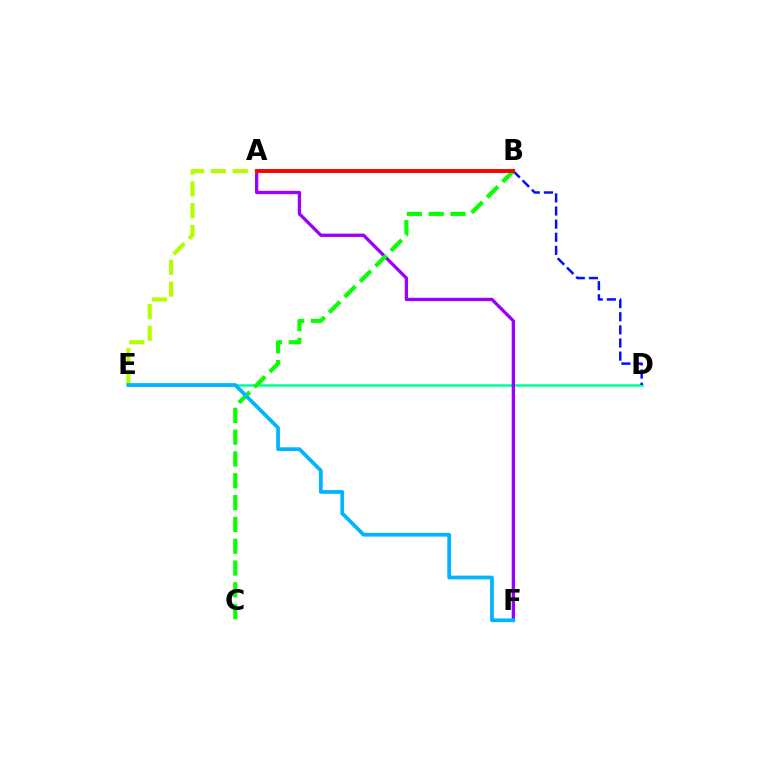{('D', 'E'): [{'color': '#00ff9d', 'line_style': 'solid', 'thickness': 1.83}], ('A', 'F'): [{'color': '#9b00ff', 'line_style': 'solid', 'thickness': 2.38}], ('A', 'B'): [{'color': '#ff00bd', 'line_style': 'solid', 'thickness': 2.55}, {'color': '#ffa500', 'line_style': 'solid', 'thickness': 2.57}, {'color': '#ff0000', 'line_style': 'solid', 'thickness': 2.78}], ('B', 'C'): [{'color': '#08ff00', 'line_style': 'dashed', 'thickness': 2.96}], ('B', 'D'): [{'color': '#0010ff', 'line_style': 'dashed', 'thickness': 1.78}], ('A', 'E'): [{'color': '#b3ff00', 'line_style': 'dashed', 'thickness': 2.97}], ('E', 'F'): [{'color': '#00b5ff', 'line_style': 'solid', 'thickness': 2.7}]}